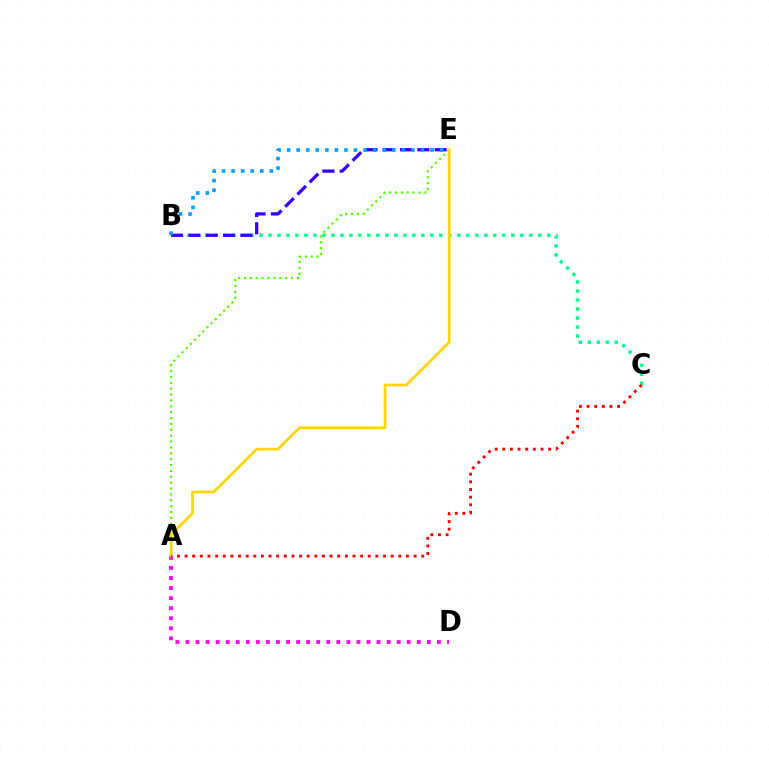{('B', 'C'): [{'color': '#00ff86', 'line_style': 'dotted', 'thickness': 2.44}], ('A', 'D'): [{'color': '#ff00ed', 'line_style': 'dotted', 'thickness': 2.73}], ('A', 'E'): [{'color': '#4fff00', 'line_style': 'dotted', 'thickness': 1.6}, {'color': '#ffd500', 'line_style': 'solid', 'thickness': 1.93}], ('B', 'E'): [{'color': '#3700ff', 'line_style': 'dashed', 'thickness': 2.35}, {'color': '#009eff', 'line_style': 'dotted', 'thickness': 2.6}], ('A', 'C'): [{'color': '#ff0000', 'line_style': 'dotted', 'thickness': 2.07}]}